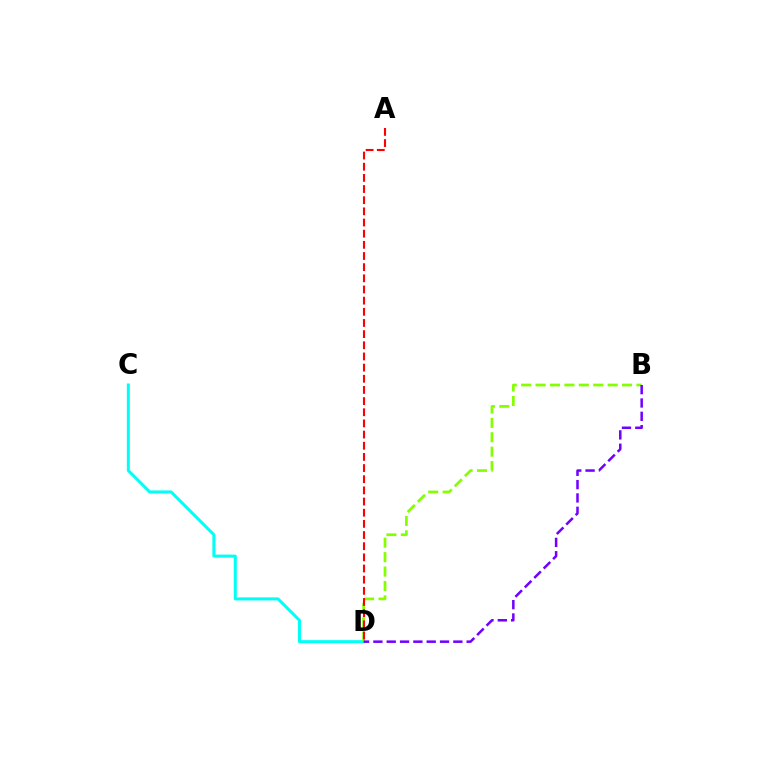{('C', 'D'): [{'color': '#00fff6', 'line_style': 'solid', 'thickness': 2.18}], ('B', 'D'): [{'color': '#84ff00', 'line_style': 'dashed', 'thickness': 1.96}, {'color': '#7200ff', 'line_style': 'dashed', 'thickness': 1.81}], ('A', 'D'): [{'color': '#ff0000', 'line_style': 'dashed', 'thickness': 1.52}]}